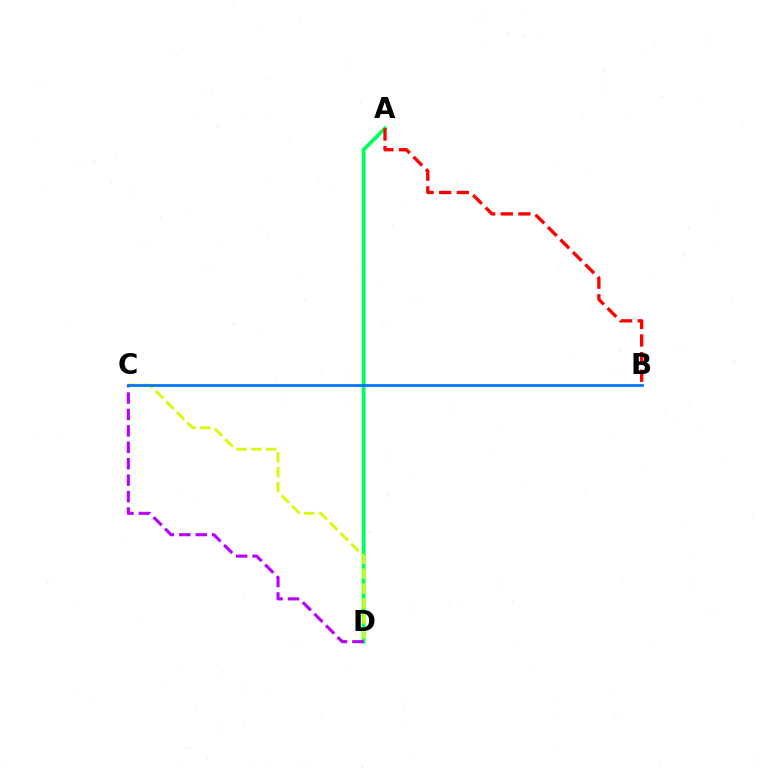{('A', 'D'): [{'color': '#00ff5c', 'line_style': 'solid', 'thickness': 2.71}], ('C', 'D'): [{'color': '#b900ff', 'line_style': 'dashed', 'thickness': 2.23}, {'color': '#d1ff00', 'line_style': 'dashed', 'thickness': 2.03}], ('A', 'B'): [{'color': '#ff0000', 'line_style': 'dashed', 'thickness': 2.39}], ('B', 'C'): [{'color': '#0074ff', 'line_style': 'solid', 'thickness': 1.96}]}